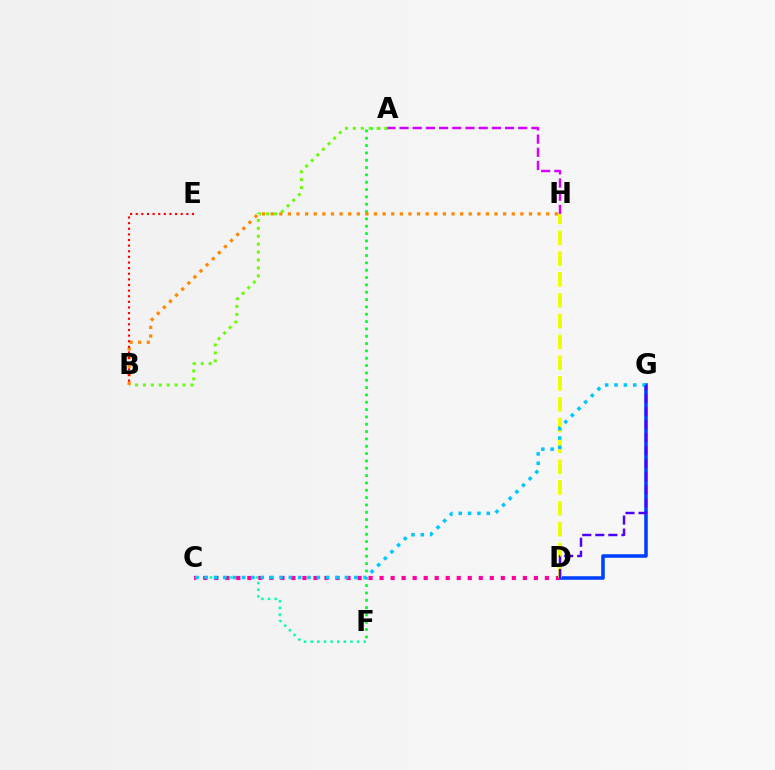{('A', 'F'): [{'color': '#00ff27', 'line_style': 'dotted', 'thickness': 1.99}], ('B', 'H'): [{'color': '#ff8800', 'line_style': 'dotted', 'thickness': 2.34}], ('A', 'H'): [{'color': '#d600ff', 'line_style': 'dashed', 'thickness': 1.79}], ('B', 'E'): [{'color': '#ff0000', 'line_style': 'dotted', 'thickness': 1.53}], ('D', 'G'): [{'color': '#003fff', 'line_style': 'solid', 'thickness': 2.54}, {'color': '#4f00ff', 'line_style': 'dashed', 'thickness': 1.77}], ('A', 'B'): [{'color': '#66ff00', 'line_style': 'dotted', 'thickness': 2.15}], ('C', 'F'): [{'color': '#00ffaf', 'line_style': 'dotted', 'thickness': 1.8}], ('C', 'D'): [{'color': '#ff00a0', 'line_style': 'dotted', 'thickness': 2.99}], ('D', 'H'): [{'color': '#eeff00', 'line_style': 'dashed', 'thickness': 2.83}], ('C', 'G'): [{'color': '#00c7ff', 'line_style': 'dotted', 'thickness': 2.54}]}